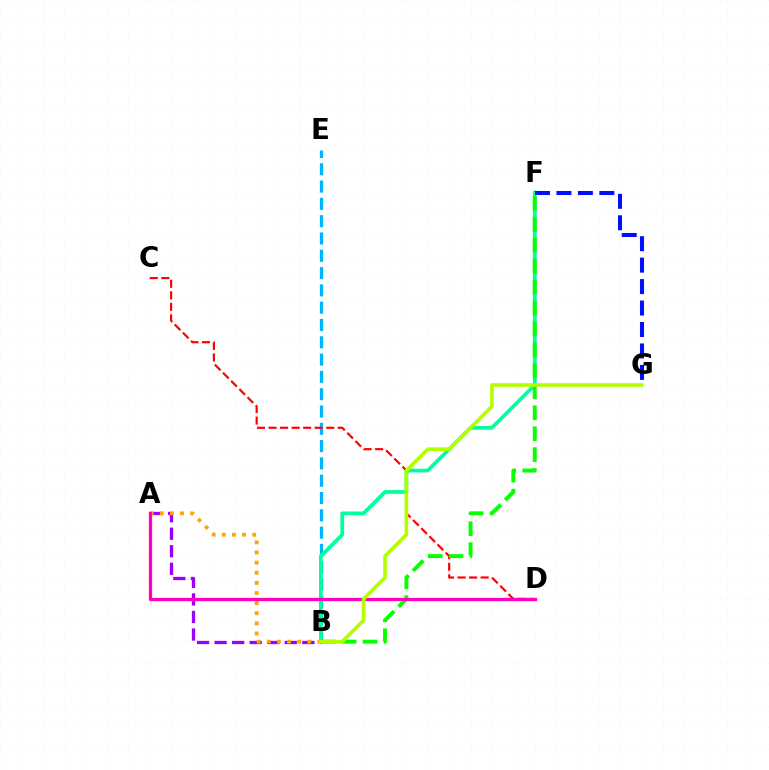{('A', 'B'): [{'color': '#9b00ff', 'line_style': 'dashed', 'thickness': 2.38}, {'color': '#ffa500', 'line_style': 'dotted', 'thickness': 2.75}], ('B', 'E'): [{'color': '#00b5ff', 'line_style': 'dashed', 'thickness': 2.35}], ('B', 'F'): [{'color': '#00ff9d', 'line_style': 'solid', 'thickness': 2.67}, {'color': '#08ff00', 'line_style': 'dashed', 'thickness': 2.84}], ('F', 'G'): [{'color': '#0010ff', 'line_style': 'dashed', 'thickness': 2.91}], ('C', 'D'): [{'color': '#ff0000', 'line_style': 'dashed', 'thickness': 1.57}], ('A', 'D'): [{'color': '#ff00bd', 'line_style': 'solid', 'thickness': 2.37}], ('B', 'G'): [{'color': '#b3ff00', 'line_style': 'solid', 'thickness': 2.62}]}